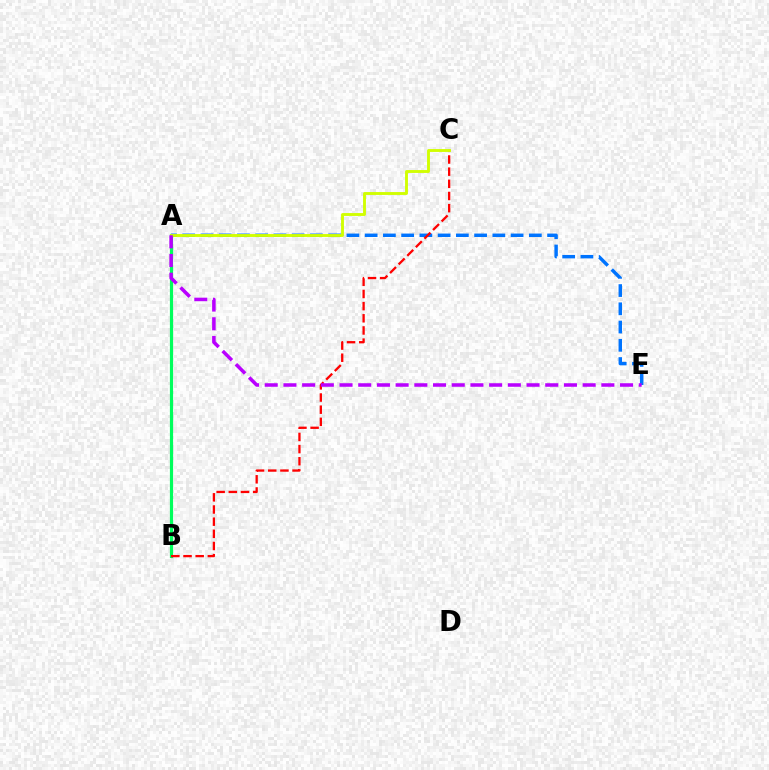{('A', 'B'): [{'color': '#00ff5c', 'line_style': 'solid', 'thickness': 2.3}], ('A', 'E'): [{'color': '#0074ff', 'line_style': 'dashed', 'thickness': 2.48}, {'color': '#b900ff', 'line_style': 'dashed', 'thickness': 2.54}], ('B', 'C'): [{'color': '#ff0000', 'line_style': 'dashed', 'thickness': 1.65}], ('A', 'C'): [{'color': '#d1ff00', 'line_style': 'solid', 'thickness': 2.07}]}